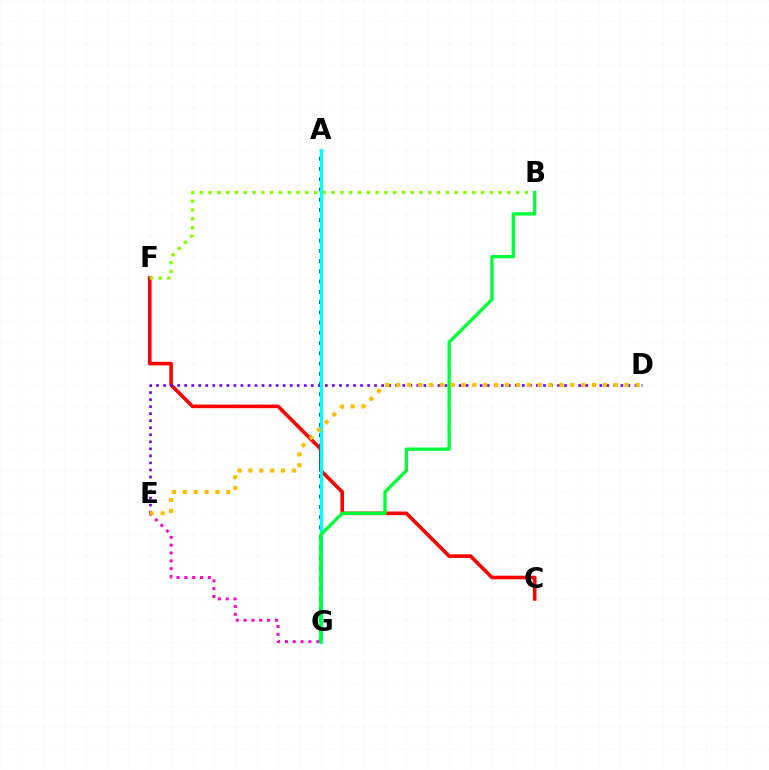{('C', 'F'): [{'color': '#ff0000', 'line_style': 'solid', 'thickness': 2.6}], ('E', 'G'): [{'color': '#ff00cf', 'line_style': 'dotted', 'thickness': 2.13}], ('B', 'F'): [{'color': '#84ff00', 'line_style': 'dotted', 'thickness': 2.39}], ('D', 'E'): [{'color': '#7200ff', 'line_style': 'dotted', 'thickness': 1.91}, {'color': '#ffbd00', 'line_style': 'dotted', 'thickness': 2.96}], ('A', 'G'): [{'color': '#004bff', 'line_style': 'dotted', 'thickness': 2.78}, {'color': '#00fff6', 'line_style': 'solid', 'thickness': 2.24}], ('B', 'G'): [{'color': '#00ff39', 'line_style': 'solid', 'thickness': 2.38}]}